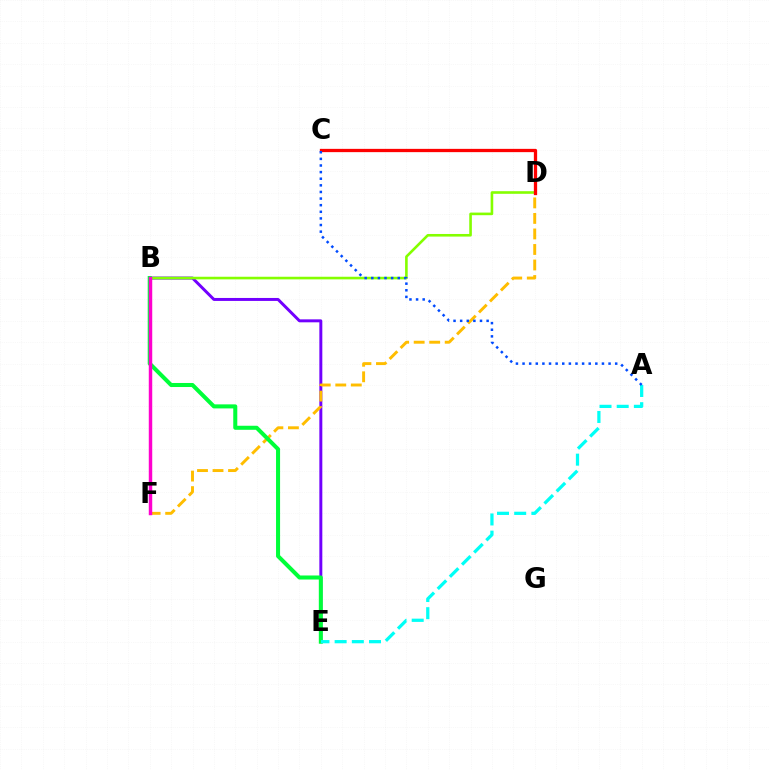{('B', 'E'): [{'color': '#7200ff', 'line_style': 'solid', 'thickness': 2.14}, {'color': '#00ff39', 'line_style': 'solid', 'thickness': 2.91}], ('B', 'D'): [{'color': '#84ff00', 'line_style': 'solid', 'thickness': 1.88}], ('D', 'F'): [{'color': '#ffbd00', 'line_style': 'dashed', 'thickness': 2.11}], ('A', 'E'): [{'color': '#00fff6', 'line_style': 'dashed', 'thickness': 2.33}], ('C', 'D'): [{'color': '#ff0000', 'line_style': 'solid', 'thickness': 2.36}], ('B', 'F'): [{'color': '#ff00cf', 'line_style': 'solid', 'thickness': 2.49}], ('A', 'C'): [{'color': '#004bff', 'line_style': 'dotted', 'thickness': 1.8}]}